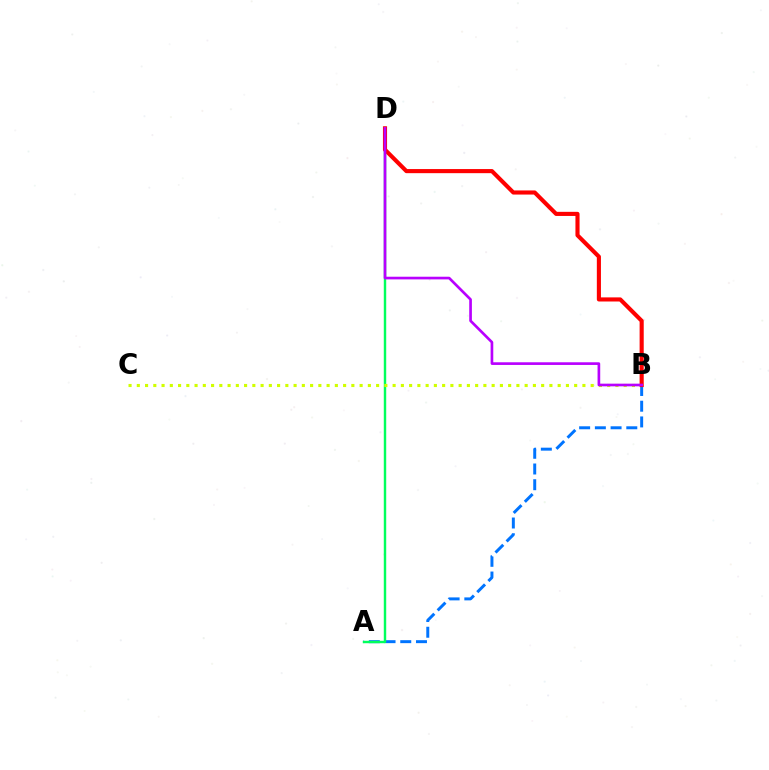{('A', 'B'): [{'color': '#0074ff', 'line_style': 'dashed', 'thickness': 2.14}], ('A', 'D'): [{'color': '#00ff5c', 'line_style': 'solid', 'thickness': 1.75}], ('B', 'C'): [{'color': '#d1ff00', 'line_style': 'dotted', 'thickness': 2.24}], ('B', 'D'): [{'color': '#ff0000', 'line_style': 'solid', 'thickness': 2.96}, {'color': '#b900ff', 'line_style': 'solid', 'thickness': 1.92}]}